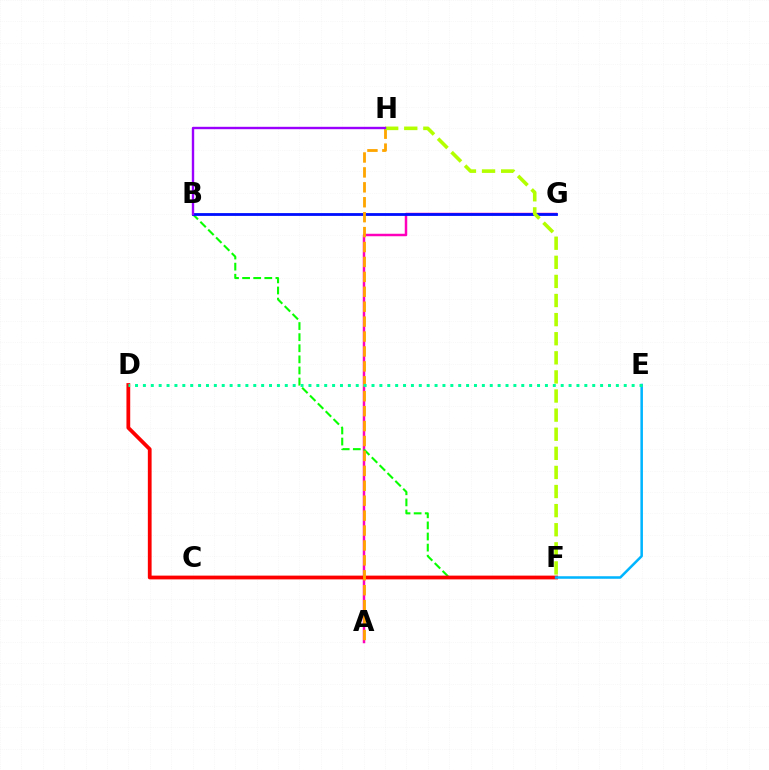{('A', 'G'): [{'color': '#ff00bd', 'line_style': 'solid', 'thickness': 1.79}], ('B', 'F'): [{'color': '#08ff00', 'line_style': 'dashed', 'thickness': 1.51}], ('B', 'G'): [{'color': '#0010ff', 'line_style': 'solid', 'thickness': 2.02}], ('D', 'F'): [{'color': '#ff0000', 'line_style': 'solid', 'thickness': 2.71}], ('A', 'H'): [{'color': '#ffa500', 'line_style': 'dashed', 'thickness': 2.03}], ('E', 'F'): [{'color': '#00b5ff', 'line_style': 'solid', 'thickness': 1.82}], ('F', 'H'): [{'color': '#b3ff00', 'line_style': 'dashed', 'thickness': 2.59}], ('B', 'H'): [{'color': '#9b00ff', 'line_style': 'solid', 'thickness': 1.72}], ('D', 'E'): [{'color': '#00ff9d', 'line_style': 'dotted', 'thickness': 2.14}]}